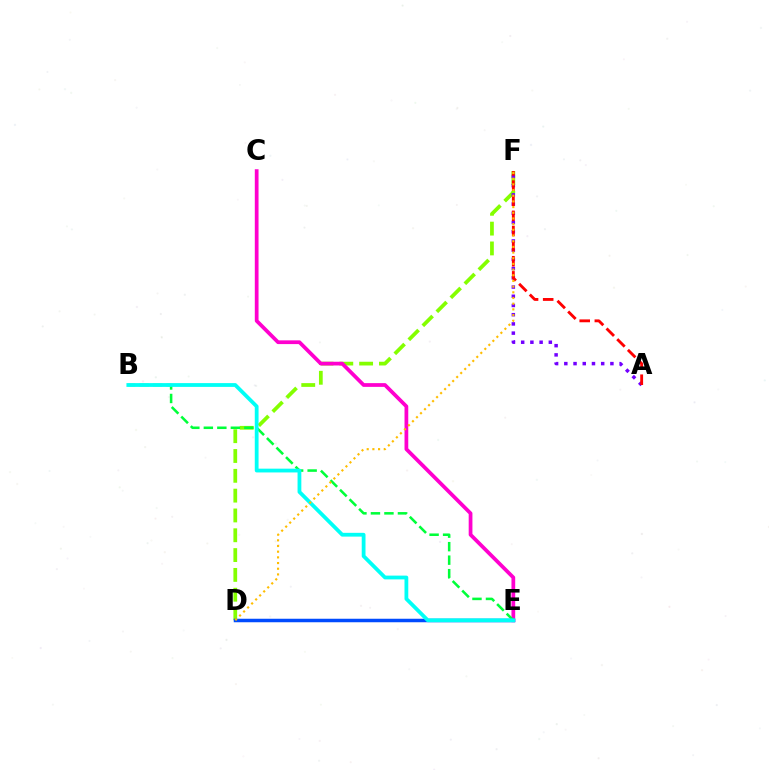{('D', 'F'): [{'color': '#84ff00', 'line_style': 'dashed', 'thickness': 2.69}, {'color': '#ffbd00', 'line_style': 'dotted', 'thickness': 1.54}], ('C', 'E'): [{'color': '#ff00cf', 'line_style': 'solid', 'thickness': 2.7}], ('D', 'E'): [{'color': '#004bff', 'line_style': 'solid', 'thickness': 2.52}], ('A', 'F'): [{'color': '#7200ff', 'line_style': 'dotted', 'thickness': 2.5}, {'color': '#ff0000', 'line_style': 'dashed', 'thickness': 2.06}], ('B', 'E'): [{'color': '#00ff39', 'line_style': 'dashed', 'thickness': 1.83}, {'color': '#00fff6', 'line_style': 'solid', 'thickness': 2.72}]}